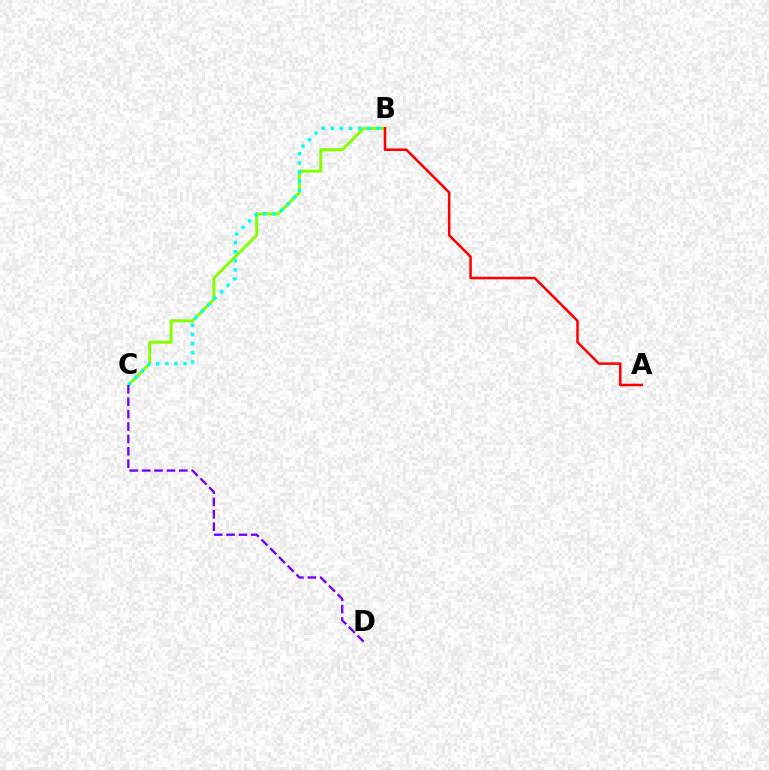{('B', 'C'): [{'color': '#84ff00', 'line_style': 'solid', 'thickness': 2.15}, {'color': '#00fff6', 'line_style': 'dotted', 'thickness': 2.48}], ('A', 'B'): [{'color': '#ff0000', 'line_style': 'solid', 'thickness': 1.82}], ('C', 'D'): [{'color': '#7200ff', 'line_style': 'dashed', 'thickness': 1.68}]}